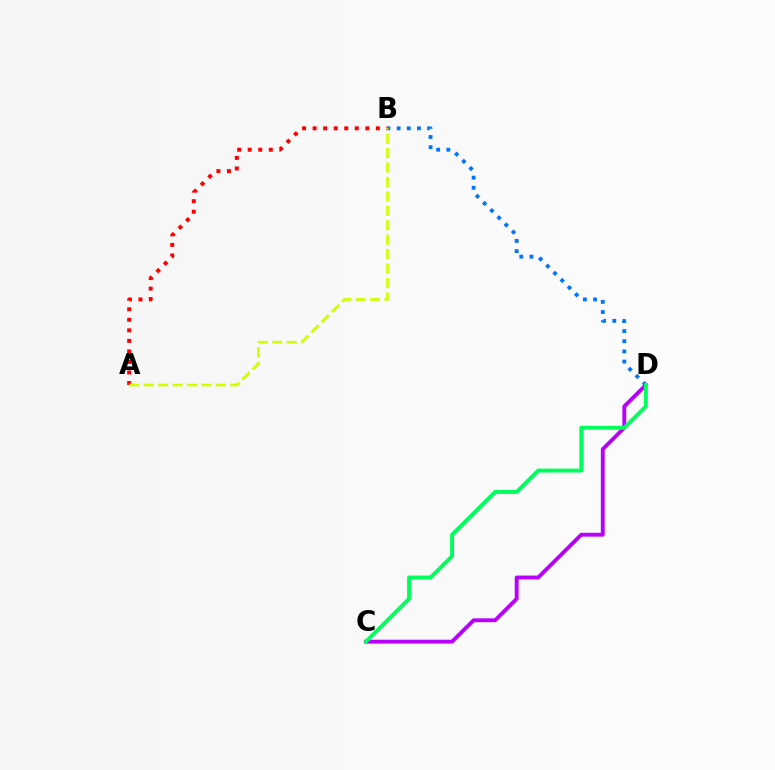{('B', 'D'): [{'color': '#0074ff', 'line_style': 'dotted', 'thickness': 2.76}], ('A', 'B'): [{'color': '#ff0000', 'line_style': 'dotted', 'thickness': 2.86}, {'color': '#d1ff00', 'line_style': 'dashed', 'thickness': 1.96}], ('C', 'D'): [{'color': '#b900ff', 'line_style': 'solid', 'thickness': 2.8}, {'color': '#00ff5c', 'line_style': 'solid', 'thickness': 2.82}]}